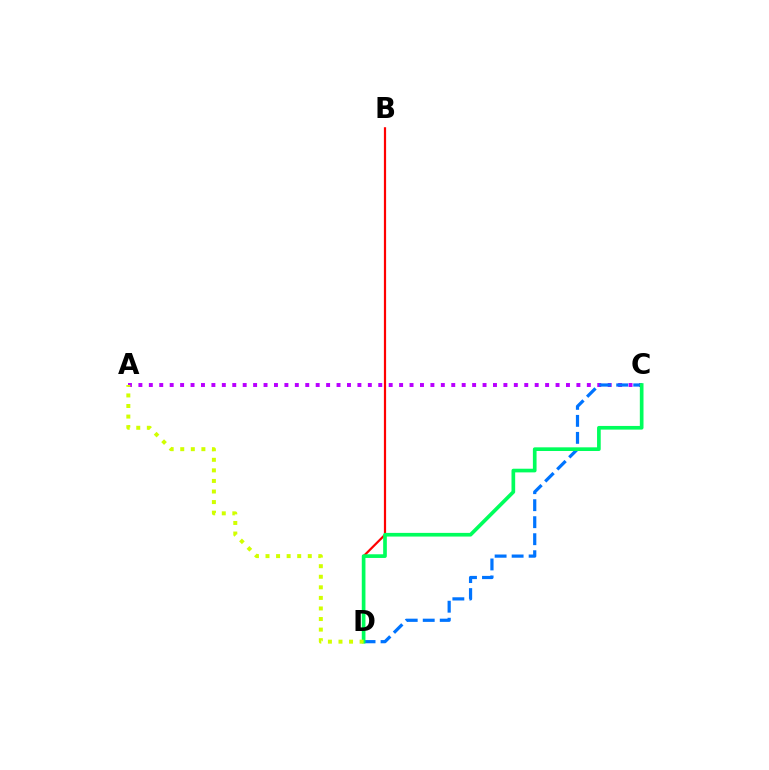{('A', 'C'): [{'color': '#b900ff', 'line_style': 'dotted', 'thickness': 2.83}], ('C', 'D'): [{'color': '#0074ff', 'line_style': 'dashed', 'thickness': 2.31}, {'color': '#00ff5c', 'line_style': 'solid', 'thickness': 2.65}], ('B', 'D'): [{'color': '#ff0000', 'line_style': 'solid', 'thickness': 1.59}], ('A', 'D'): [{'color': '#d1ff00', 'line_style': 'dotted', 'thickness': 2.87}]}